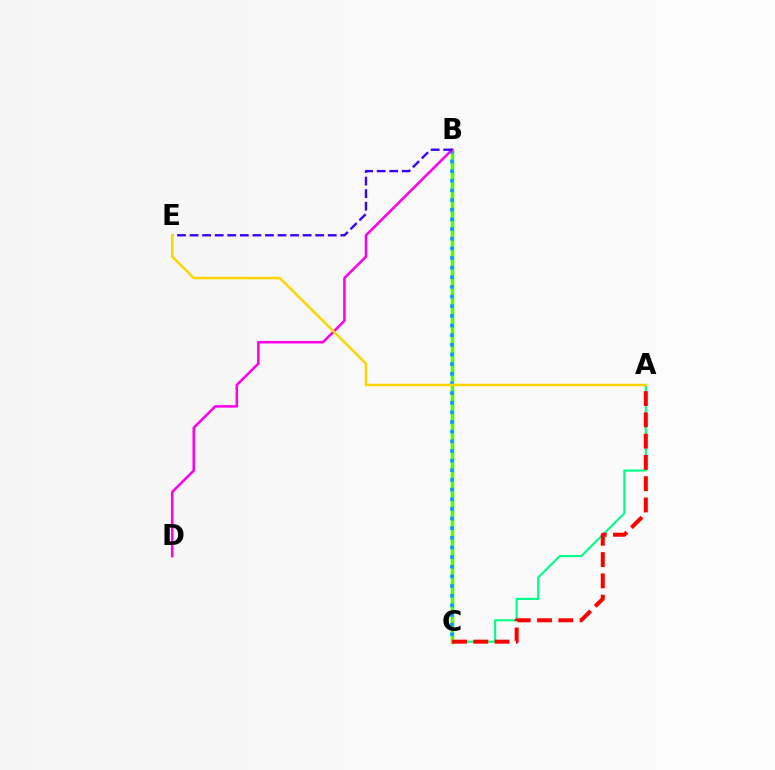{('B', 'C'): [{'color': '#4fff00', 'line_style': 'solid', 'thickness': 2.5}, {'color': '#009eff', 'line_style': 'dotted', 'thickness': 2.62}], ('B', 'D'): [{'color': '#ff00ed', 'line_style': 'solid', 'thickness': 1.84}], ('B', 'E'): [{'color': '#3700ff', 'line_style': 'dashed', 'thickness': 1.71}], ('A', 'C'): [{'color': '#00ff86', 'line_style': 'solid', 'thickness': 1.54}, {'color': '#ff0000', 'line_style': 'dashed', 'thickness': 2.89}], ('A', 'E'): [{'color': '#ffd500', 'line_style': 'solid', 'thickness': 1.81}]}